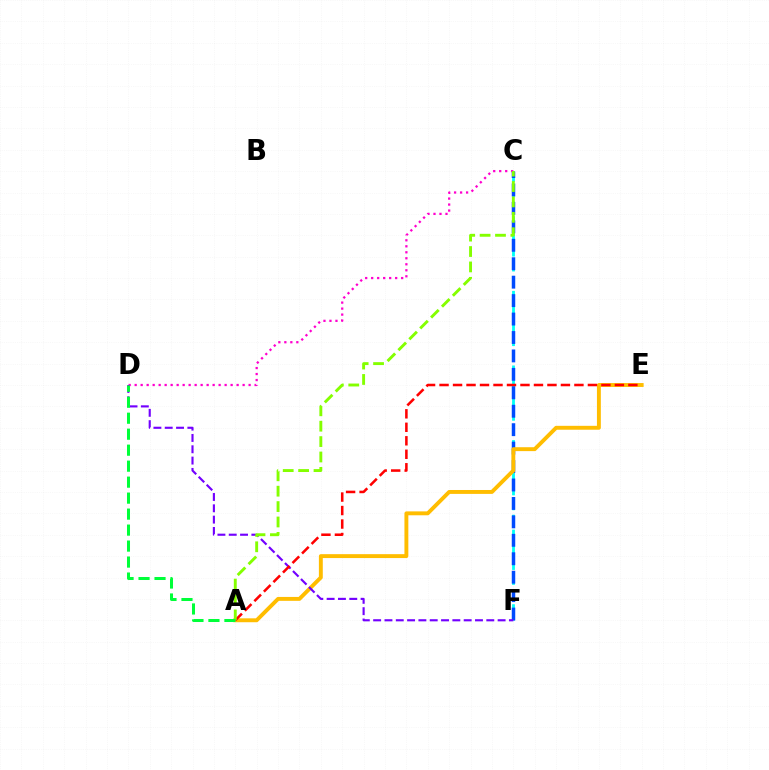{('C', 'F'): [{'color': '#00fff6', 'line_style': 'dashed', 'thickness': 2.03}, {'color': '#004bff', 'line_style': 'dashed', 'thickness': 2.5}], ('A', 'E'): [{'color': '#ffbd00', 'line_style': 'solid', 'thickness': 2.81}, {'color': '#ff0000', 'line_style': 'dashed', 'thickness': 1.83}], ('C', 'D'): [{'color': '#ff00cf', 'line_style': 'dotted', 'thickness': 1.63}], ('D', 'F'): [{'color': '#7200ff', 'line_style': 'dashed', 'thickness': 1.54}], ('A', 'C'): [{'color': '#84ff00', 'line_style': 'dashed', 'thickness': 2.09}], ('A', 'D'): [{'color': '#00ff39', 'line_style': 'dashed', 'thickness': 2.17}]}